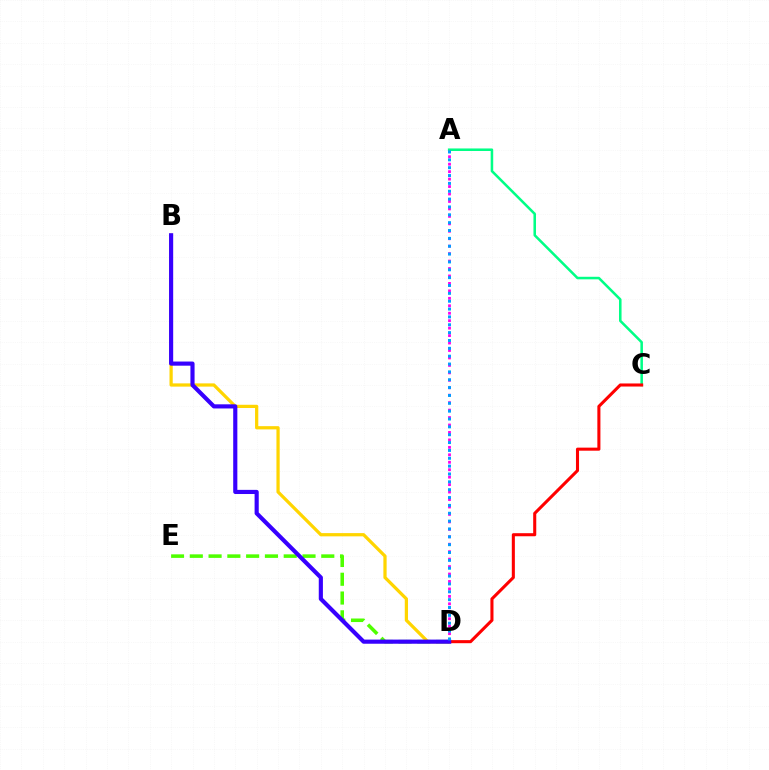{('D', 'E'): [{'color': '#4fff00', 'line_style': 'dashed', 'thickness': 2.55}], ('A', 'C'): [{'color': '#00ff86', 'line_style': 'solid', 'thickness': 1.83}], ('C', 'D'): [{'color': '#ff0000', 'line_style': 'solid', 'thickness': 2.21}], ('B', 'D'): [{'color': '#ffd500', 'line_style': 'solid', 'thickness': 2.33}, {'color': '#3700ff', 'line_style': 'solid', 'thickness': 2.98}], ('A', 'D'): [{'color': '#ff00ed', 'line_style': 'dotted', 'thickness': 2.02}, {'color': '#009eff', 'line_style': 'dotted', 'thickness': 2.13}]}